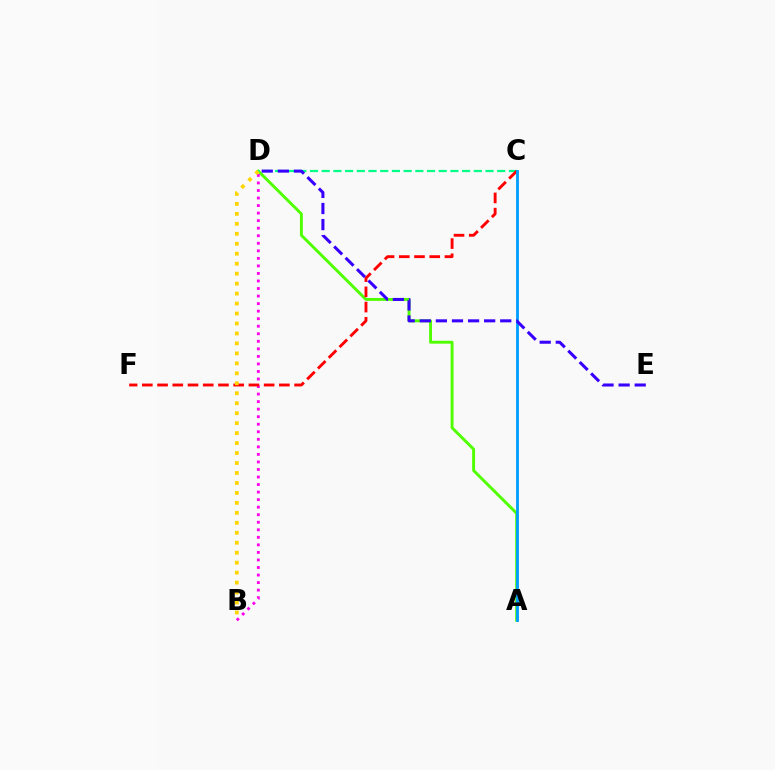{('A', 'D'): [{'color': '#4fff00', 'line_style': 'solid', 'thickness': 2.09}], ('B', 'D'): [{'color': '#ff00ed', 'line_style': 'dotted', 'thickness': 2.05}, {'color': '#ffd500', 'line_style': 'dotted', 'thickness': 2.71}], ('C', 'D'): [{'color': '#00ff86', 'line_style': 'dashed', 'thickness': 1.59}], ('C', 'F'): [{'color': '#ff0000', 'line_style': 'dashed', 'thickness': 2.07}], ('A', 'C'): [{'color': '#009eff', 'line_style': 'solid', 'thickness': 2.04}], ('D', 'E'): [{'color': '#3700ff', 'line_style': 'dashed', 'thickness': 2.19}]}